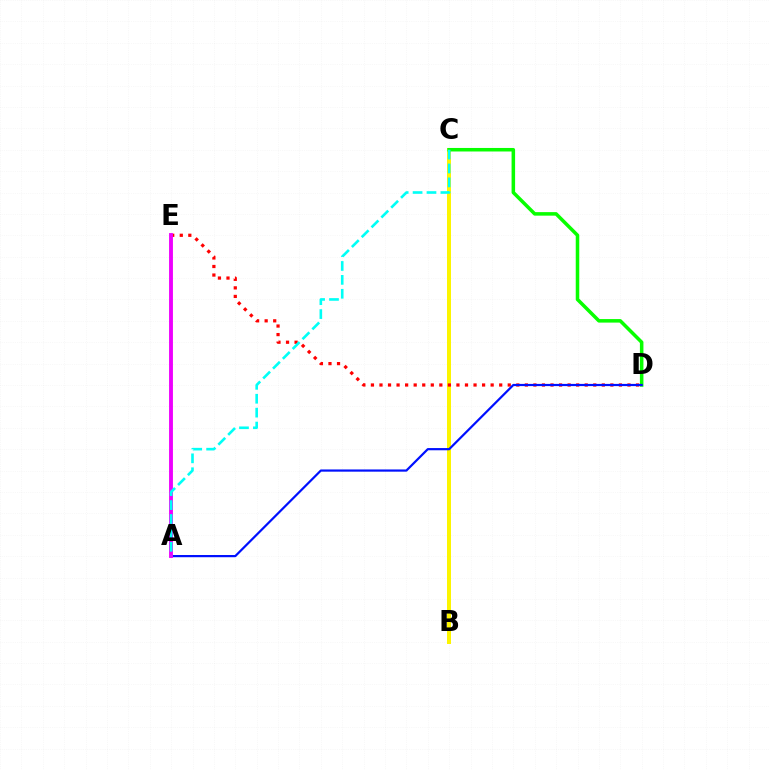{('B', 'C'): [{'color': '#fcf500', 'line_style': 'solid', 'thickness': 2.88}], ('D', 'E'): [{'color': '#ff0000', 'line_style': 'dotted', 'thickness': 2.32}], ('C', 'D'): [{'color': '#08ff00', 'line_style': 'solid', 'thickness': 2.54}], ('A', 'D'): [{'color': '#0010ff', 'line_style': 'solid', 'thickness': 1.59}], ('A', 'E'): [{'color': '#ee00ff', 'line_style': 'solid', 'thickness': 2.78}], ('A', 'C'): [{'color': '#00fff6', 'line_style': 'dashed', 'thickness': 1.89}]}